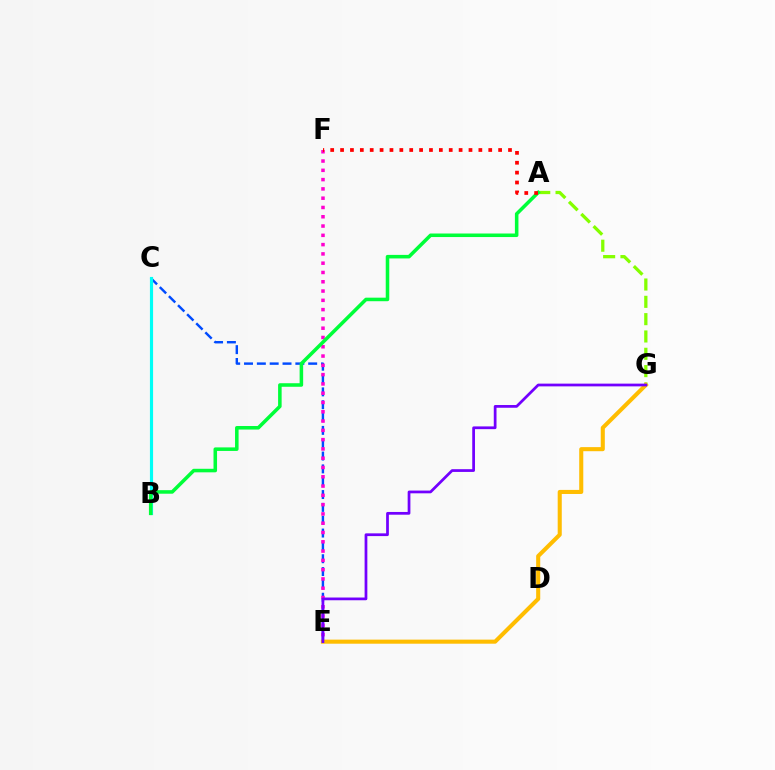{('C', 'E'): [{'color': '#004bff', 'line_style': 'dashed', 'thickness': 1.74}], ('B', 'C'): [{'color': '#00fff6', 'line_style': 'solid', 'thickness': 2.26}], ('A', 'G'): [{'color': '#84ff00', 'line_style': 'dashed', 'thickness': 2.35}], ('E', 'F'): [{'color': '#ff00cf', 'line_style': 'dotted', 'thickness': 2.52}], ('E', 'G'): [{'color': '#ffbd00', 'line_style': 'solid', 'thickness': 2.93}, {'color': '#7200ff', 'line_style': 'solid', 'thickness': 1.97}], ('A', 'B'): [{'color': '#00ff39', 'line_style': 'solid', 'thickness': 2.55}], ('A', 'F'): [{'color': '#ff0000', 'line_style': 'dotted', 'thickness': 2.68}]}